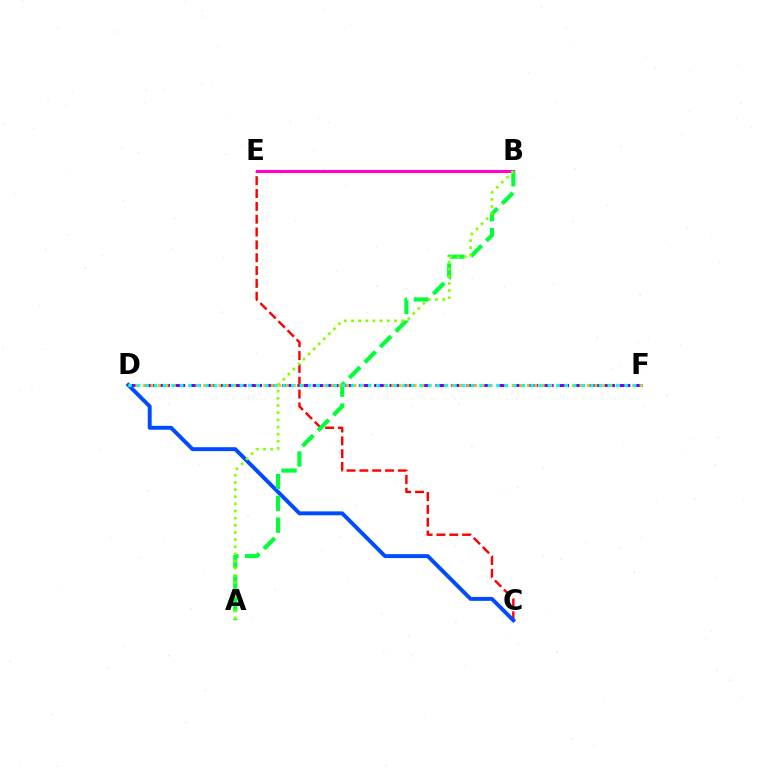{('D', 'F'): [{'color': '#7200ff', 'line_style': 'dashed', 'thickness': 2.09}, {'color': '#ffbd00', 'line_style': 'dotted', 'thickness': 2.04}, {'color': '#00fff6', 'line_style': 'dotted', 'thickness': 2.32}], ('C', 'E'): [{'color': '#ff0000', 'line_style': 'dashed', 'thickness': 1.74}], ('C', 'D'): [{'color': '#004bff', 'line_style': 'solid', 'thickness': 2.82}], ('B', 'E'): [{'color': '#ff00cf', 'line_style': 'solid', 'thickness': 2.22}], ('A', 'B'): [{'color': '#00ff39', 'line_style': 'dashed', 'thickness': 2.97}, {'color': '#84ff00', 'line_style': 'dotted', 'thickness': 1.94}]}